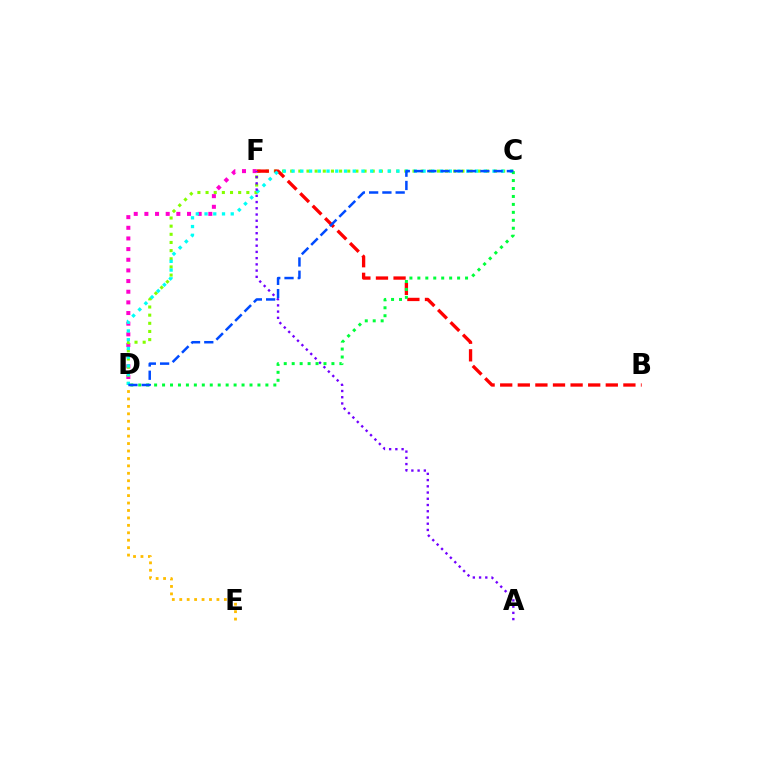{('D', 'E'): [{'color': '#ffbd00', 'line_style': 'dotted', 'thickness': 2.02}], ('D', 'F'): [{'color': '#ff00cf', 'line_style': 'dotted', 'thickness': 2.89}], ('C', 'D'): [{'color': '#84ff00', 'line_style': 'dotted', 'thickness': 2.22}, {'color': '#00fff6', 'line_style': 'dotted', 'thickness': 2.37}, {'color': '#00ff39', 'line_style': 'dotted', 'thickness': 2.16}, {'color': '#004bff', 'line_style': 'dashed', 'thickness': 1.8}], ('B', 'F'): [{'color': '#ff0000', 'line_style': 'dashed', 'thickness': 2.39}], ('A', 'F'): [{'color': '#7200ff', 'line_style': 'dotted', 'thickness': 1.69}]}